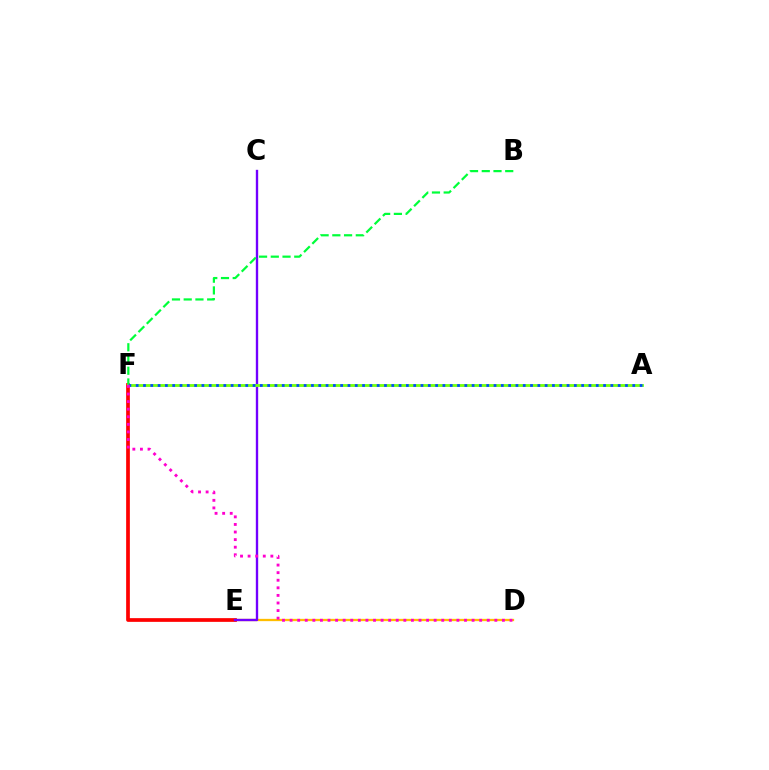{('D', 'E'): [{'color': '#ffbd00', 'line_style': 'solid', 'thickness': 1.66}], ('E', 'F'): [{'color': '#ff0000', 'line_style': 'solid', 'thickness': 2.67}], ('C', 'E'): [{'color': '#7200ff', 'line_style': 'solid', 'thickness': 1.7}], ('A', 'F'): [{'color': '#00fff6', 'line_style': 'solid', 'thickness': 1.85}, {'color': '#84ff00', 'line_style': 'solid', 'thickness': 1.9}, {'color': '#004bff', 'line_style': 'dotted', 'thickness': 1.98}], ('B', 'F'): [{'color': '#00ff39', 'line_style': 'dashed', 'thickness': 1.59}], ('D', 'F'): [{'color': '#ff00cf', 'line_style': 'dotted', 'thickness': 2.06}]}